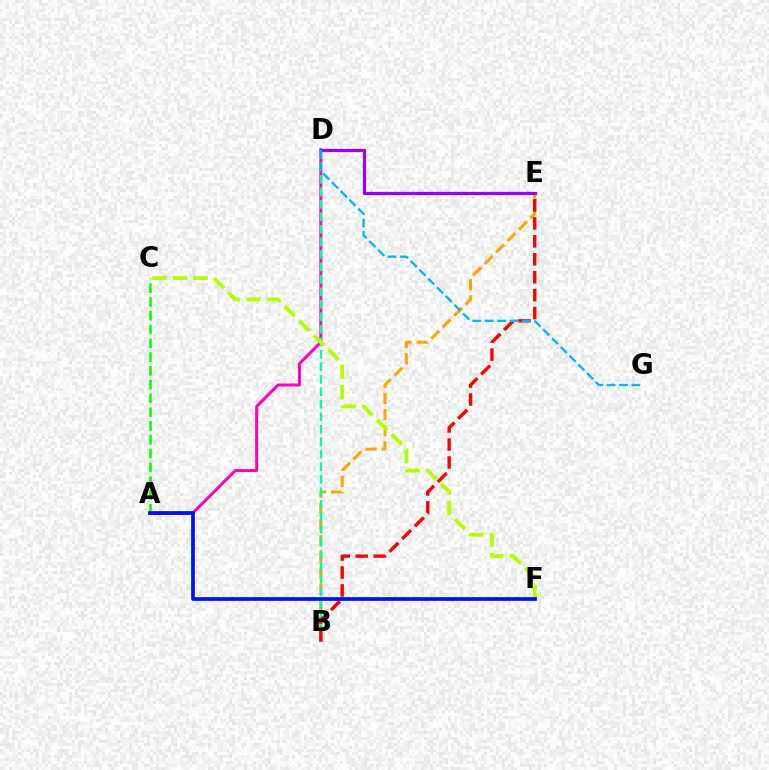{('B', 'E'): [{'color': '#ffa500', 'line_style': 'dashed', 'thickness': 2.2}, {'color': '#ff0000', 'line_style': 'dashed', 'thickness': 2.44}], ('A', 'C'): [{'color': '#08ff00', 'line_style': 'dashed', 'thickness': 1.87}], ('A', 'D'): [{'color': '#ff00bd', 'line_style': 'solid', 'thickness': 2.16}], ('B', 'D'): [{'color': '#00ff9d', 'line_style': 'dashed', 'thickness': 1.7}], ('C', 'F'): [{'color': '#b3ff00', 'line_style': 'dashed', 'thickness': 2.8}], ('D', 'E'): [{'color': '#9b00ff', 'line_style': 'solid', 'thickness': 2.35}], ('D', 'G'): [{'color': '#00b5ff', 'line_style': 'dashed', 'thickness': 1.68}], ('A', 'F'): [{'color': '#0010ff', 'line_style': 'solid', 'thickness': 2.67}]}